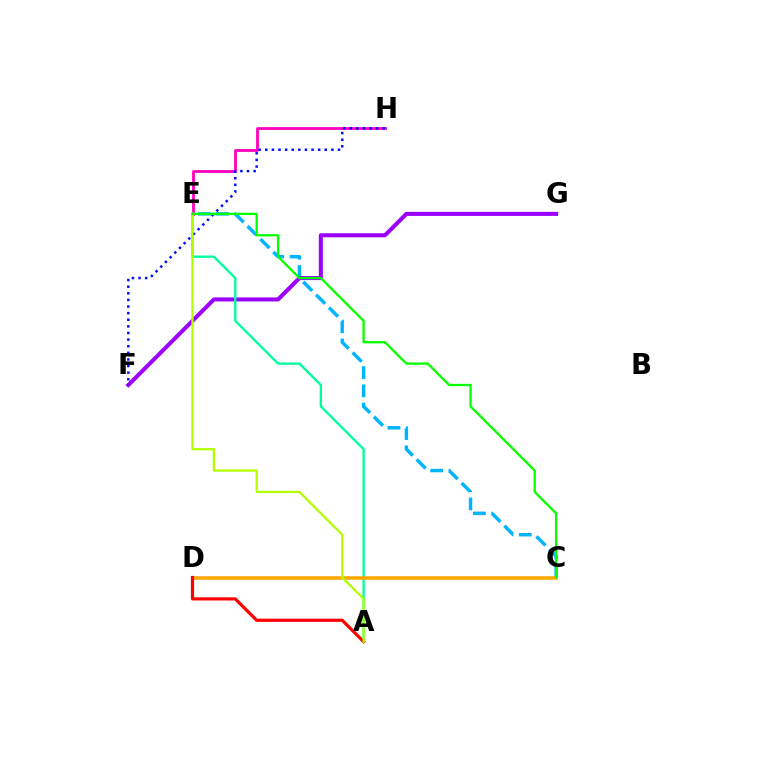{('E', 'H'): [{'color': '#ff00bd', 'line_style': 'solid', 'thickness': 2.01}], ('C', 'E'): [{'color': '#00b5ff', 'line_style': 'dashed', 'thickness': 2.48}, {'color': '#08ff00', 'line_style': 'solid', 'thickness': 1.66}], ('F', 'G'): [{'color': '#9b00ff', 'line_style': 'solid', 'thickness': 2.91}], ('A', 'E'): [{'color': '#00ff9d', 'line_style': 'solid', 'thickness': 1.69}, {'color': '#b3ff00', 'line_style': 'solid', 'thickness': 1.63}], ('F', 'H'): [{'color': '#0010ff', 'line_style': 'dotted', 'thickness': 1.8}], ('C', 'D'): [{'color': '#ffa500', 'line_style': 'solid', 'thickness': 2.54}], ('A', 'D'): [{'color': '#ff0000', 'line_style': 'solid', 'thickness': 2.29}]}